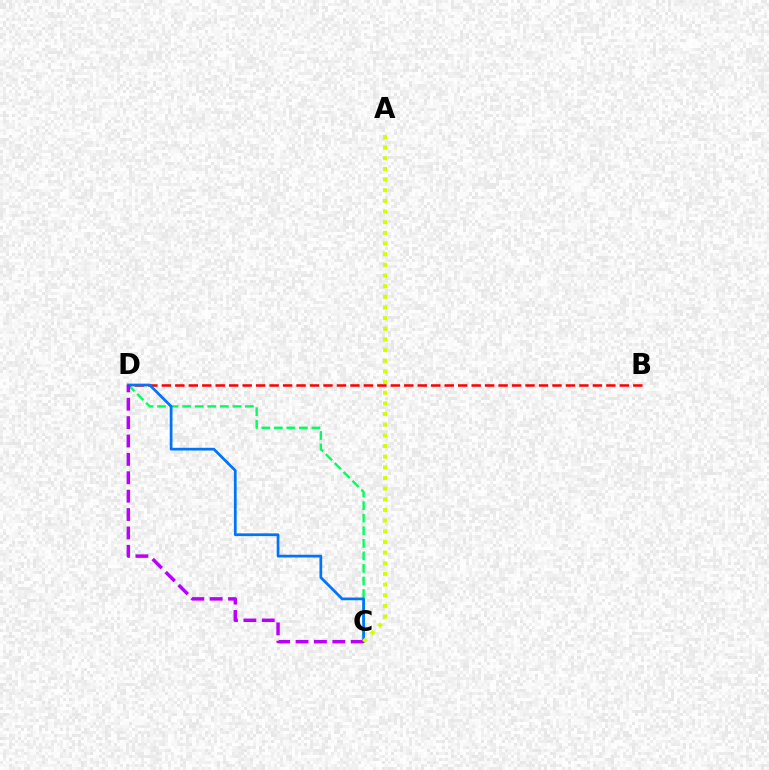{('C', 'D'): [{'color': '#00ff5c', 'line_style': 'dashed', 'thickness': 1.71}, {'color': '#0074ff', 'line_style': 'solid', 'thickness': 1.97}, {'color': '#b900ff', 'line_style': 'dashed', 'thickness': 2.5}], ('B', 'D'): [{'color': '#ff0000', 'line_style': 'dashed', 'thickness': 1.83}], ('A', 'C'): [{'color': '#d1ff00', 'line_style': 'dotted', 'thickness': 2.9}]}